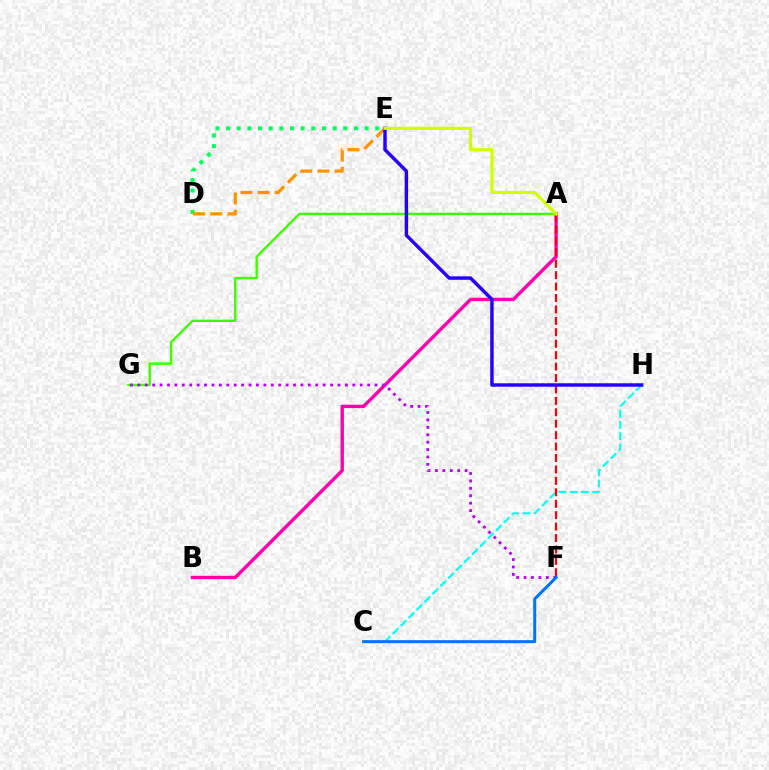{('A', 'B'): [{'color': '#ff00ac', 'line_style': 'solid', 'thickness': 2.43}], ('C', 'H'): [{'color': '#00fff6', 'line_style': 'dashed', 'thickness': 1.53}], ('D', 'E'): [{'color': '#00ff5c', 'line_style': 'dotted', 'thickness': 2.9}, {'color': '#ff9400', 'line_style': 'dashed', 'thickness': 2.33}], ('A', 'G'): [{'color': '#3dff00', 'line_style': 'solid', 'thickness': 1.72}], ('A', 'F'): [{'color': '#ff0000', 'line_style': 'dashed', 'thickness': 1.55}], ('F', 'G'): [{'color': '#b900ff', 'line_style': 'dotted', 'thickness': 2.01}], ('E', 'H'): [{'color': '#2500ff', 'line_style': 'solid', 'thickness': 2.48}], ('C', 'F'): [{'color': '#0074ff', 'line_style': 'solid', 'thickness': 2.15}], ('A', 'E'): [{'color': '#d1ff00', 'line_style': 'solid', 'thickness': 2.26}]}